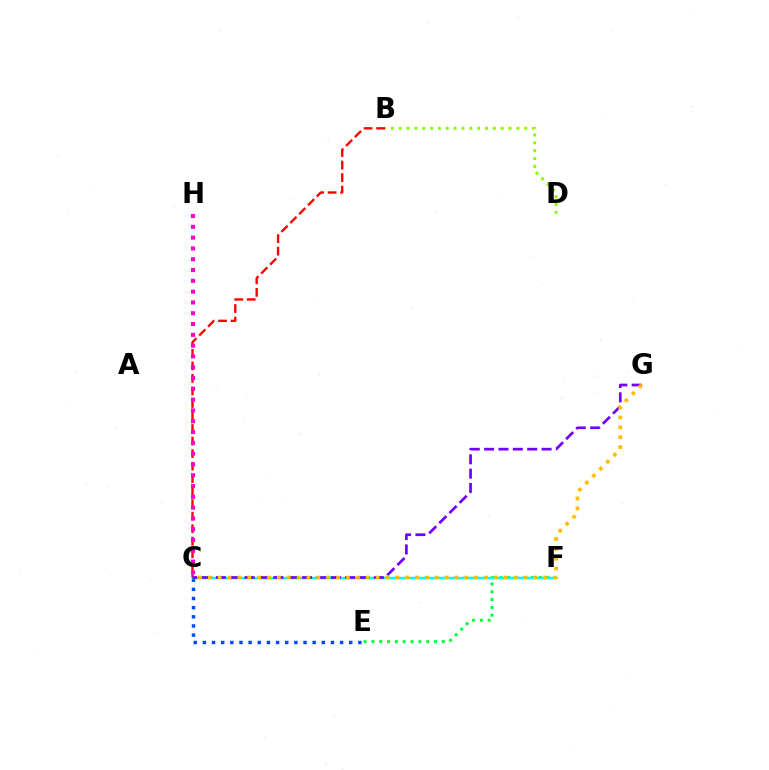{('C', 'E'): [{'color': '#004bff', 'line_style': 'dotted', 'thickness': 2.49}], ('E', 'F'): [{'color': '#00ff39', 'line_style': 'dotted', 'thickness': 2.13}], ('B', 'D'): [{'color': '#84ff00', 'line_style': 'dotted', 'thickness': 2.13}], ('C', 'F'): [{'color': '#00fff6', 'line_style': 'solid', 'thickness': 1.77}], ('B', 'C'): [{'color': '#ff0000', 'line_style': 'dashed', 'thickness': 1.7}], ('C', 'H'): [{'color': '#ff00cf', 'line_style': 'dotted', 'thickness': 2.93}], ('C', 'G'): [{'color': '#7200ff', 'line_style': 'dashed', 'thickness': 1.95}, {'color': '#ffbd00', 'line_style': 'dotted', 'thickness': 2.68}]}